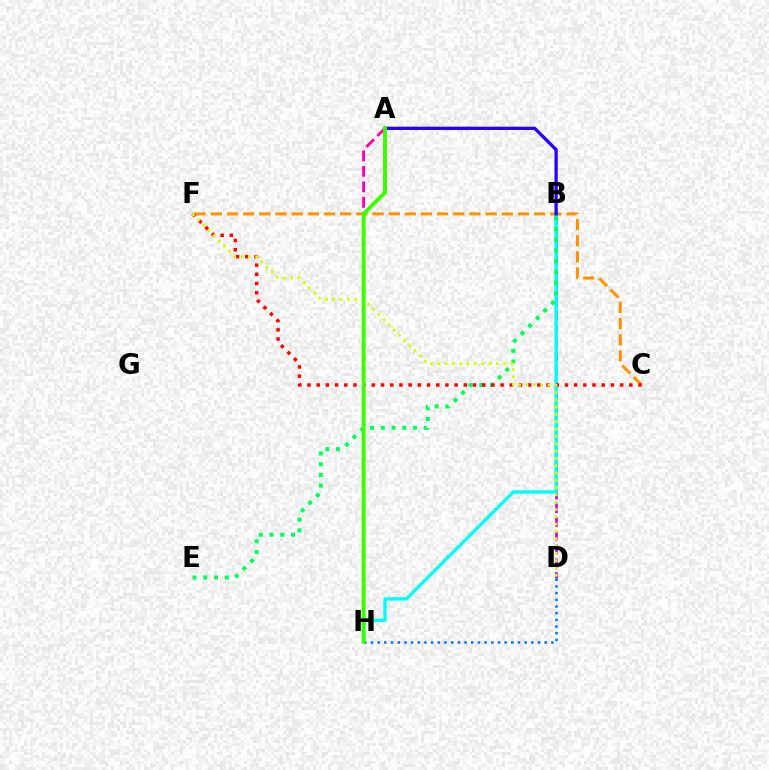{('B', 'D'): [{'color': '#b900ff', 'line_style': 'dashed', 'thickness': 1.87}], ('C', 'F'): [{'color': '#ff9400', 'line_style': 'dashed', 'thickness': 2.2}, {'color': '#ff0000', 'line_style': 'dotted', 'thickness': 2.5}], ('B', 'H'): [{'color': '#00fff6', 'line_style': 'solid', 'thickness': 2.44}], ('A', 'H'): [{'color': '#ff00ac', 'line_style': 'dashed', 'thickness': 2.1}, {'color': '#3dff00', 'line_style': 'solid', 'thickness': 2.84}], ('A', 'B'): [{'color': '#2500ff', 'line_style': 'solid', 'thickness': 2.36}], ('B', 'E'): [{'color': '#00ff5c', 'line_style': 'dotted', 'thickness': 2.92}], ('D', 'F'): [{'color': '#d1ff00', 'line_style': 'dotted', 'thickness': 1.99}], ('D', 'H'): [{'color': '#0074ff', 'line_style': 'dotted', 'thickness': 1.82}]}